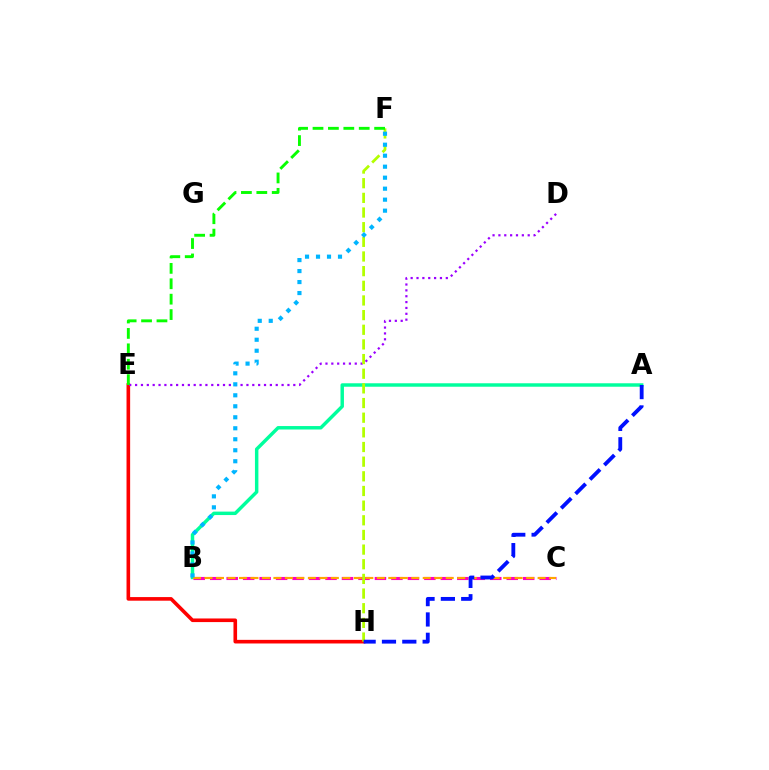{('B', 'C'): [{'color': '#ff00bd', 'line_style': 'dashed', 'thickness': 2.24}, {'color': '#ffa500', 'line_style': 'dashed', 'thickness': 1.56}], ('E', 'H'): [{'color': '#ff0000', 'line_style': 'solid', 'thickness': 2.6}], ('D', 'E'): [{'color': '#9b00ff', 'line_style': 'dotted', 'thickness': 1.59}], ('A', 'B'): [{'color': '#00ff9d', 'line_style': 'solid', 'thickness': 2.49}], ('F', 'H'): [{'color': '#b3ff00', 'line_style': 'dashed', 'thickness': 1.99}], ('E', 'F'): [{'color': '#08ff00', 'line_style': 'dashed', 'thickness': 2.09}], ('A', 'H'): [{'color': '#0010ff', 'line_style': 'dashed', 'thickness': 2.76}], ('B', 'F'): [{'color': '#00b5ff', 'line_style': 'dotted', 'thickness': 2.99}]}